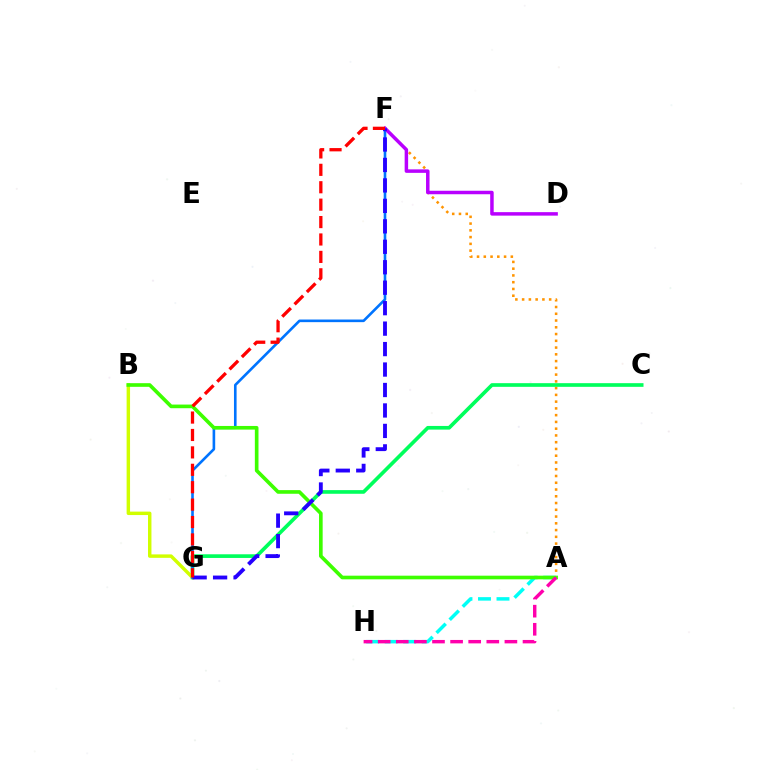{('A', 'F'): [{'color': '#ff9400', 'line_style': 'dotted', 'thickness': 1.84}], ('A', 'H'): [{'color': '#00fff6', 'line_style': 'dashed', 'thickness': 2.51}, {'color': '#ff00ac', 'line_style': 'dashed', 'thickness': 2.46}], ('C', 'G'): [{'color': '#00ff5c', 'line_style': 'solid', 'thickness': 2.64}], ('B', 'G'): [{'color': '#d1ff00', 'line_style': 'solid', 'thickness': 2.48}], ('F', 'G'): [{'color': '#0074ff', 'line_style': 'solid', 'thickness': 1.89}, {'color': '#2500ff', 'line_style': 'dashed', 'thickness': 2.78}, {'color': '#ff0000', 'line_style': 'dashed', 'thickness': 2.37}], ('A', 'B'): [{'color': '#3dff00', 'line_style': 'solid', 'thickness': 2.62}], ('D', 'F'): [{'color': '#b900ff', 'line_style': 'solid', 'thickness': 2.51}]}